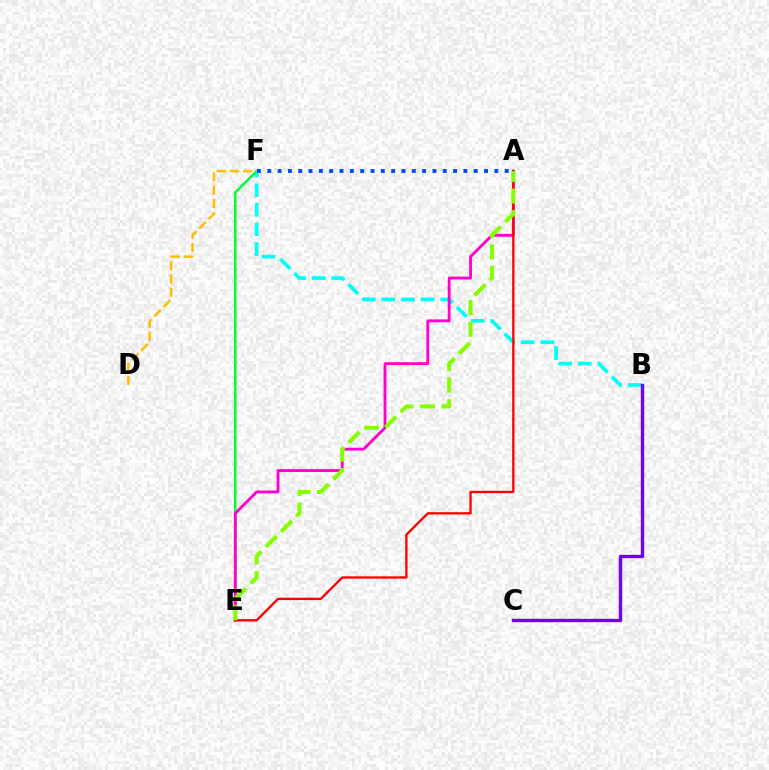{('B', 'F'): [{'color': '#00fff6', 'line_style': 'dashed', 'thickness': 2.67}], ('E', 'F'): [{'color': '#00ff39', 'line_style': 'solid', 'thickness': 1.81}], ('A', 'E'): [{'color': '#ff00cf', 'line_style': 'solid', 'thickness': 2.05}, {'color': '#ff0000', 'line_style': 'solid', 'thickness': 1.68}, {'color': '#84ff00', 'line_style': 'dashed', 'thickness': 2.93}], ('B', 'C'): [{'color': '#7200ff', 'line_style': 'solid', 'thickness': 2.45}], ('A', 'F'): [{'color': '#004bff', 'line_style': 'dotted', 'thickness': 2.8}], ('D', 'F'): [{'color': '#ffbd00', 'line_style': 'dashed', 'thickness': 1.8}]}